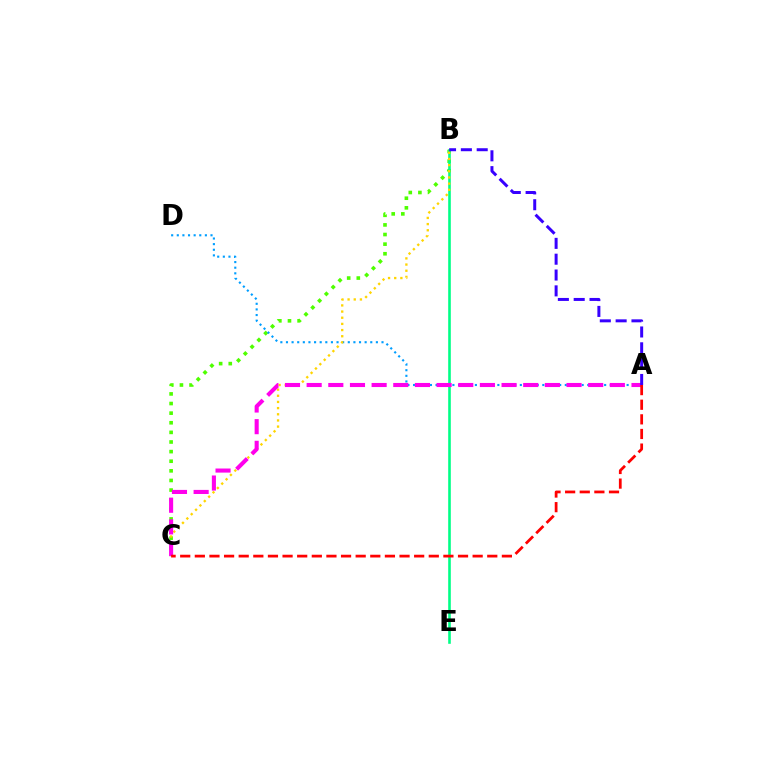{('B', 'C'): [{'color': '#4fff00', 'line_style': 'dotted', 'thickness': 2.61}, {'color': '#ffd500', 'line_style': 'dotted', 'thickness': 1.68}], ('A', 'D'): [{'color': '#009eff', 'line_style': 'dotted', 'thickness': 1.53}], ('B', 'E'): [{'color': '#00ff86', 'line_style': 'solid', 'thickness': 1.89}], ('A', 'C'): [{'color': '#ff00ed', 'line_style': 'dashed', 'thickness': 2.94}, {'color': '#ff0000', 'line_style': 'dashed', 'thickness': 1.99}], ('A', 'B'): [{'color': '#3700ff', 'line_style': 'dashed', 'thickness': 2.15}]}